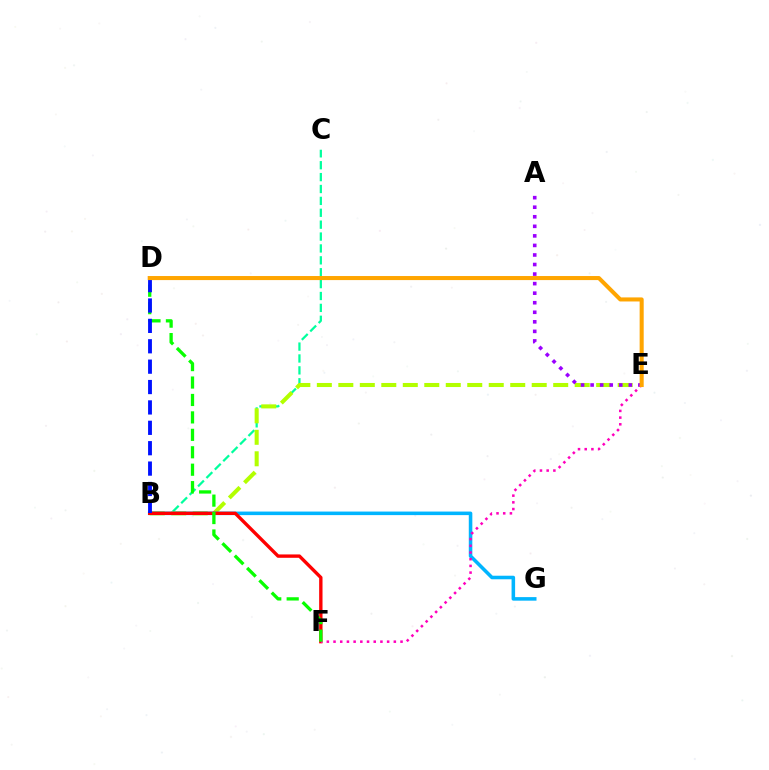{('B', 'C'): [{'color': '#00ff9d', 'line_style': 'dashed', 'thickness': 1.62}], ('B', 'E'): [{'color': '#b3ff00', 'line_style': 'dashed', 'thickness': 2.92}], ('B', 'G'): [{'color': '#00b5ff', 'line_style': 'solid', 'thickness': 2.56}], ('B', 'F'): [{'color': '#ff0000', 'line_style': 'solid', 'thickness': 2.42}], ('A', 'E'): [{'color': '#9b00ff', 'line_style': 'dotted', 'thickness': 2.59}], ('E', 'F'): [{'color': '#ff00bd', 'line_style': 'dotted', 'thickness': 1.82}], ('D', 'F'): [{'color': '#08ff00', 'line_style': 'dashed', 'thickness': 2.37}], ('B', 'D'): [{'color': '#0010ff', 'line_style': 'dashed', 'thickness': 2.77}], ('D', 'E'): [{'color': '#ffa500', 'line_style': 'solid', 'thickness': 2.92}]}